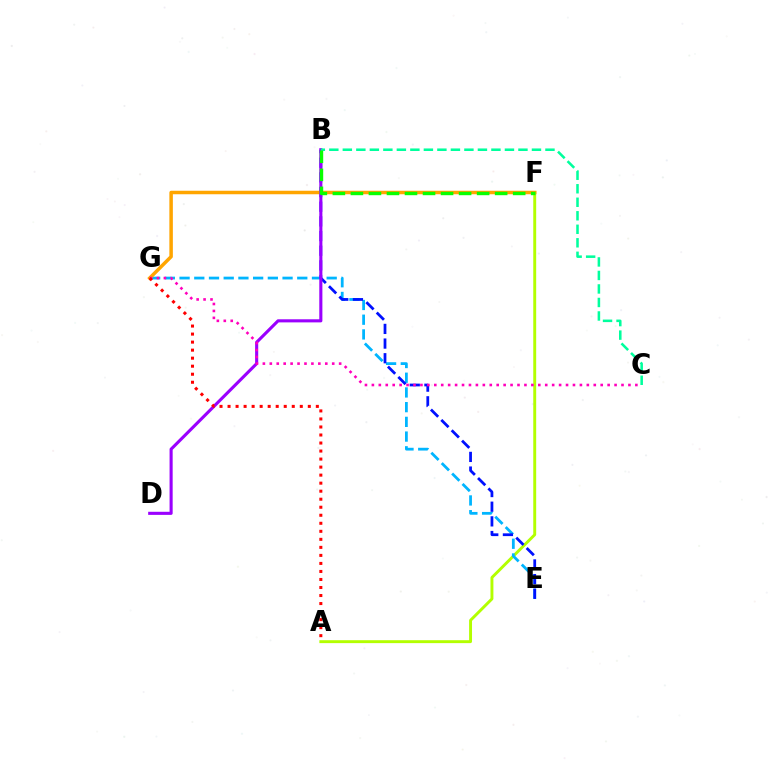{('A', 'F'): [{'color': '#b3ff00', 'line_style': 'solid', 'thickness': 2.1}], ('E', 'G'): [{'color': '#00b5ff', 'line_style': 'dashed', 'thickness': 2.0}], ('B', 'E'): [{'color': '#0010ff', 'line_style': 'dashed', 'thickness': 1.99}], ('F', 'G'): [{'color': '#ffa500', 'line_style': 'solid', 'thickness': 2.52}], ('B', 'D'): [{'color': '#9b00ff', 'line_style': 'solid', 'thickness': 2.23}], ('B', 'C'): [{'color': '#00ff9d', 'line_style': 'dashed', 'thickness': 1.84}], ('B', 'F'): [{'color': '#08ff00', 'line_style': 'dashed', 'thickness': 2.45}], ('C', 'G'): [{'color': '#ff00bd', 'line_style': 'dotted', 'thickness': 1.88}], ('A', 'G'): [{'color': '#ff0000', 'line_style': 'dotted', 'thickness': 2.18}]}